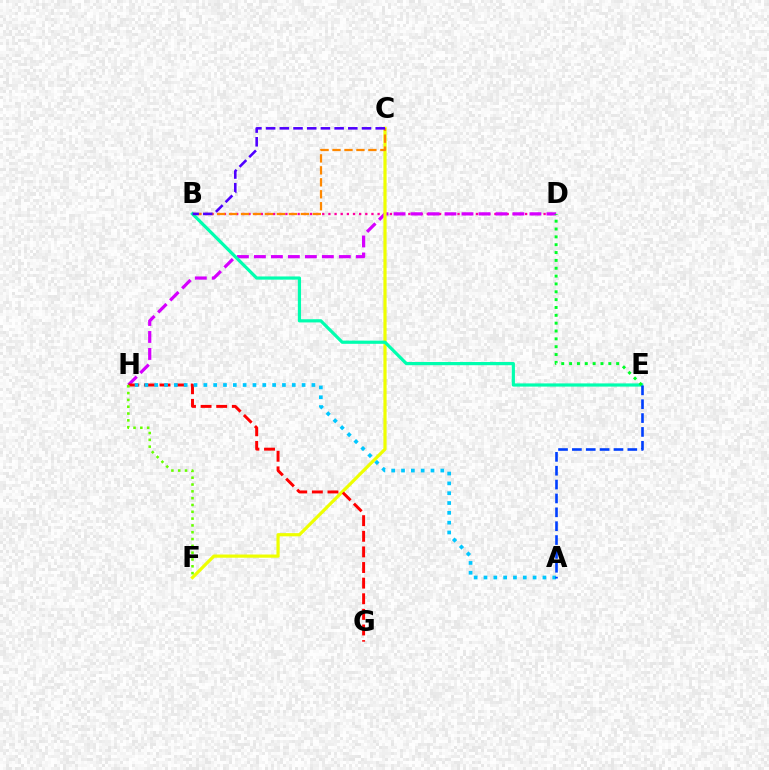{('B', 'D'): [{'color': '#ff00a0', 'line_style': 'dotted', 'thickness': 1.67}], ('D', 'H'): [{'color': '#d600ff', 'line_style': 'dashed', 'thickness': 2.31}], ('C', 'F'): [{'color': '#eeff00', 'line_style': 'solid', 'thickness': 2.3}], ('B', 'E'): [{'color': '#00ffaf', 'line_style': 'solid', 'thickness': 2.3}], ('B', 'C'): [{'color': '#ff8800', 'line_style': 'dashed', 'thickness': 1.62}, {'color': '#4f00ff', 'line_style': 'dashed', 'thickness': 1.86}], ('G', 'H'): [{'color': '#ff0000', 'line_style': 'dashed', 'thickness': 2.12}], ('D', 'E'): [{'color': '#00ff27', 'line_style': 'dotted', 'thickness': 2.13}], ('A', 'H'): [{'color': '#00c7ff', 'line_style': 'dotted', 'thickness': 2.67}], ('A', 'E'): [{'color': '#003fff', 'line_style': 'dashed', 'thickness': 1.88}], ('F', 'H'): [{'color': '#66ff00', 'line_style': 'dotted', 'thickness': 1.85}]}